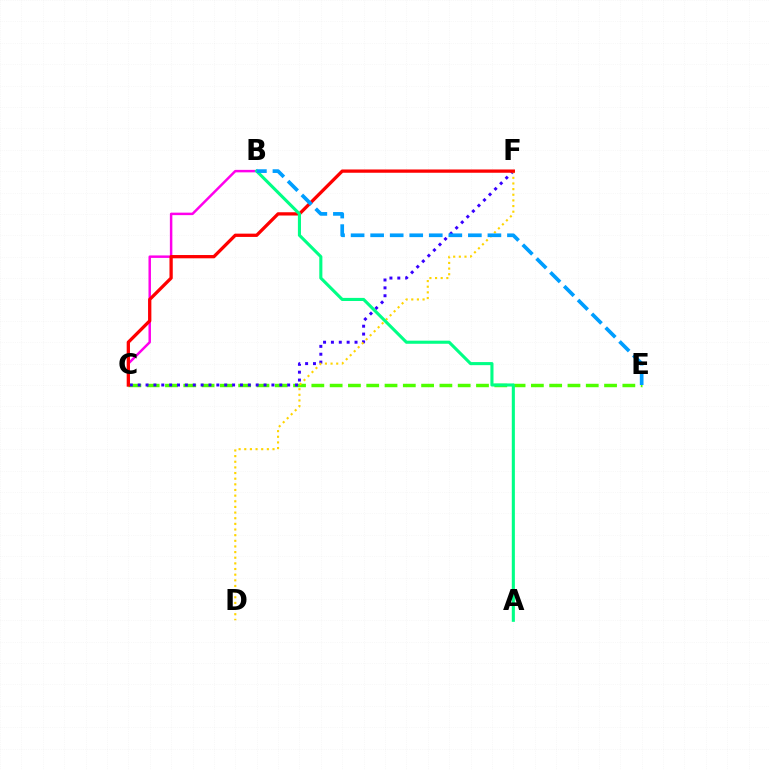{('B', 'C'): [{'color': '#ff00ed', 'line_style': 'solid', 'thickness': 1.79}], ('C', 'E'): [{'color': '#4fff00', 'line_style': 'dashed', 'thickness': 2.49}], ('C', 'F'): [{'color': '#3700ff', 'line_style': 'dotted', 'thickness': 2.14}, {'color': '#ff0000', 'line_style': 'solid', 'thickness': 2.36}], ('D', 'F'): [{'color': '#ffd500', 'line_style': 'dotted', 'thickness': 1.53}], ('A', 'B'): [{'color': '#00ff86', 'line_style': 'solid', 'thickness': 2.23}], ('B', 'E'): [{'color': '#009eff', 'line_style': 'dashed', 'thickness': 2.66}]}